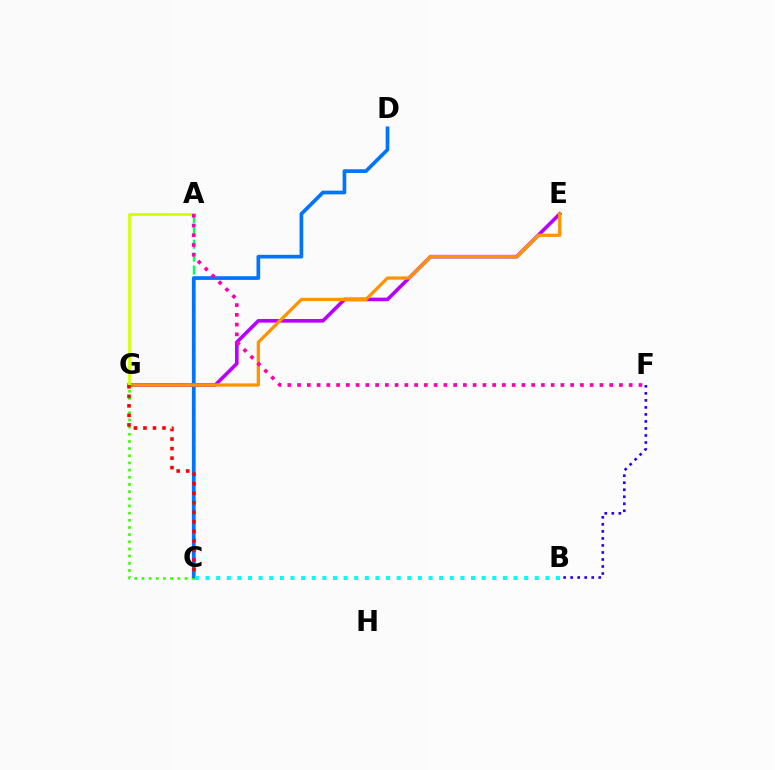{('A', 'C'): [{'color': '#00ff5c', 'line_style': 'dashed', 'thickness': 1.75}], ('E', 'G'): [{'color': '#b900ff', 'line_style': 'solid', 'thickness': 2.61}, {'color': '#ff9400', 'line_style': 'solid', 'thickness': 2.35}], ('C', 'D'): [{'color': '#0074ff', 'line_style': 'solid', 'thickness': 2.65}], ('B', 'F'): [{'color': '#2500ff', 'line_style': 'dotted', 'thickness': 1.91}], ('C', 'G'): [{'color': '#3dff00', 'line_style': 'dotted', 'thickness': 1.95}, {'color': '#ff0000', 'line_style': 'dotted', 'thickness': 2.59}], ('A', 'G'): [{'color': '#d1ff00', 'line_style': 'solid', 'thickness': 1.98}], ('A', 'F'): [{'color': '#ff00ac', 'line_style': 'dotted', 'thickness': 2.65}], ('B', 'C'): [{'color': '#00fff6', 'line_style': 'dotted', 'thickness': 2.89}]}